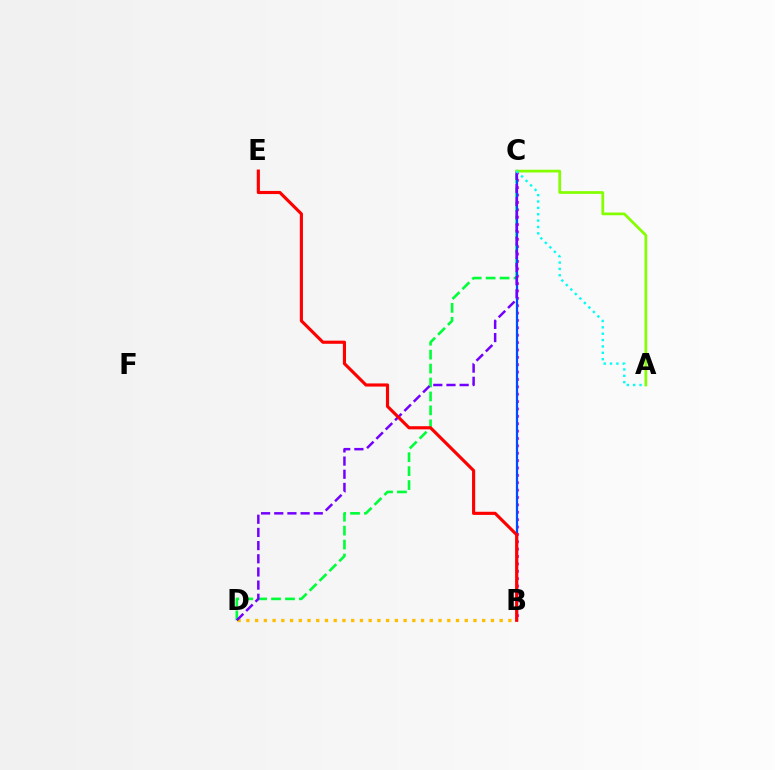{('C', 'D'): [{'color': '#00ff39', 'line_style': 'dashed', 'thickness': 1.89}, {'color': '#7200ff', 'line_style': 'dashed', 'thickness': 1.79}], ('B', 'C'): [{'color': '#ff00cf', 'line_style': 'dotted', 'thickness': 2.0}, {'color': '#004bff', 'line_style': 'solid', 'thickness': 1.61}], ('B', 'D'): [{'color': '#ffbd00', 'line_style': 'dotted', 'thickness': 2.37}], ('A', 'C'): [{'color': '#84ff00', 'line_style': 'solid', 'thickness': 1.97}, {'color': '#00fff6', 'line_style': 'dotted', 'thickness': 1.73}], ('B', 'E'): [{'color': '#ff0000', 'line_style': 'solid', 'thickness': 2.26}]}